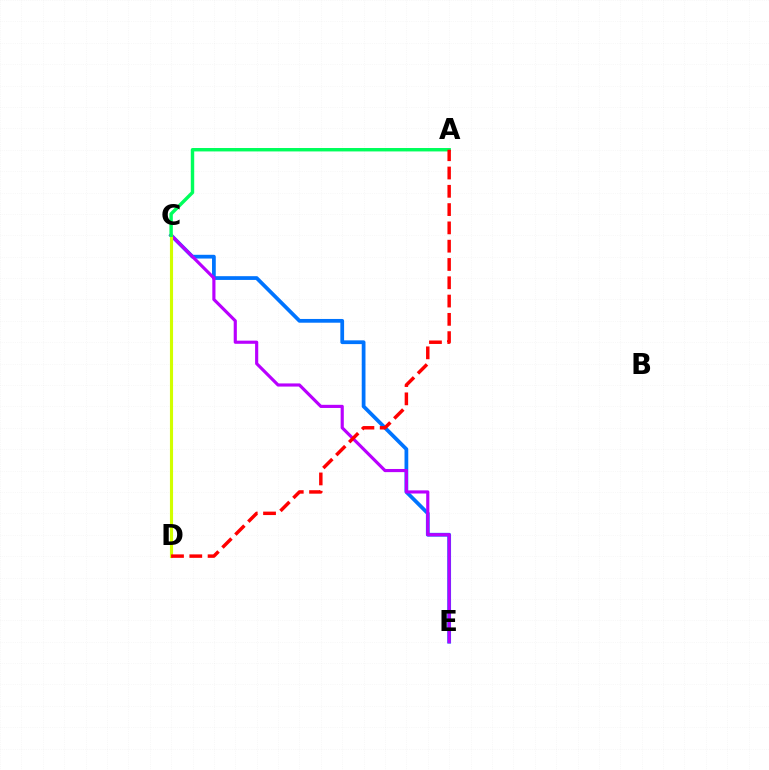{('C', 'E'): [{'color': '#0074ff', 'line_style': 'solid', 'thickness': 2.7}, {'color': '#b900ff', 'line_style': 'solid', 'thickness': 2.27}], ('C', 'D'): [{'color': '#d1ff00', 'line_style': 'solid', 'thickness': 2.25}], ('A', 'C'): [{'color': '#00ff5c', 'line_style': 'solid', 'thickness': 2.46}], ('A', 'D'): [{'color': '#ff0000', 'line_style': 'dashed', 'thickness': 2.49}]}